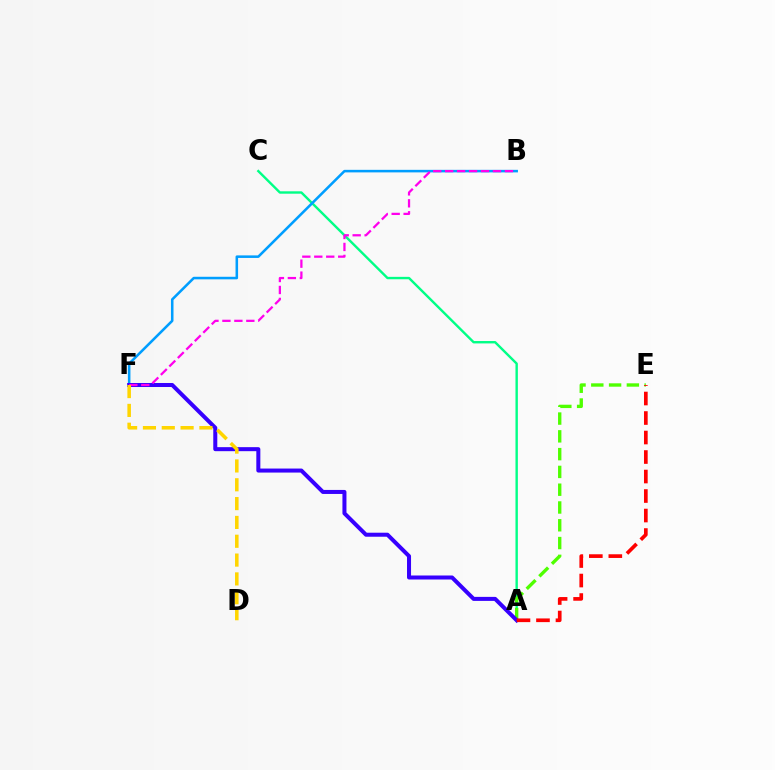{('A', 'C'): [{'color': '#00ff86', 'line_style': 'solid', 'thickness': 1.73}], ('A', 'E'): [{'color': '#4fff00', 'line_style': 'dashed', 'thickness': 2.42}, {'color': '#ff0000', 'line_style': 'dashed', 'thickness': 2.65}], ('B', 'F'): [{'color': '#009eff', 'line_style': 'solid', 'thickness': 1.84}, {'color': '#ff00ed', 'line_style': 'dashed', 'thickness': 1.62}], ('A', 'F'): [{'color': '#3700ff', 'line_style': 'solid', 'thickness': 2.89}], ('D', 'F'): [{'color': '#ffd500', 'line_style': 'dashed', 'thickness': 2.56}]}